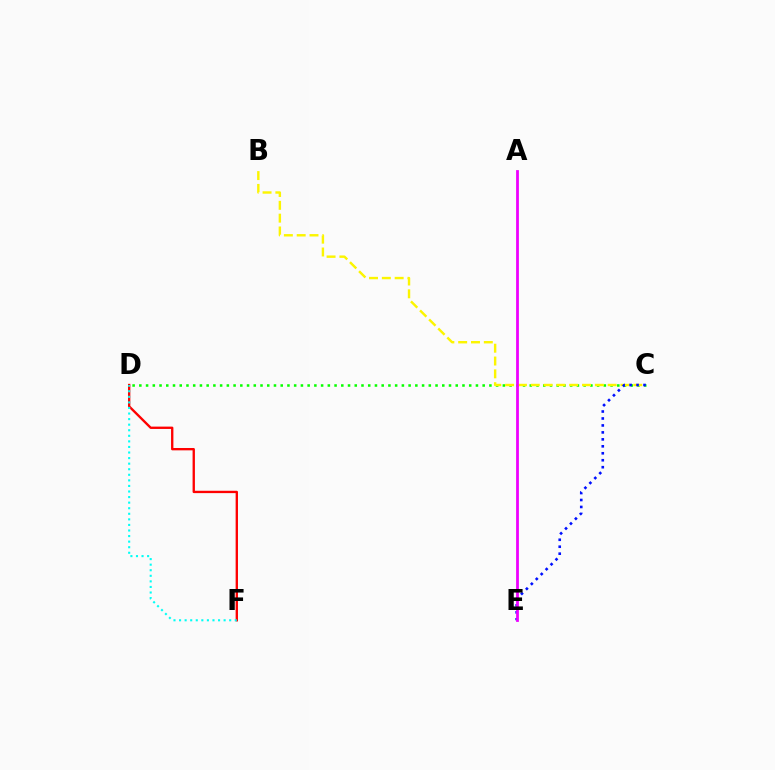{('C', 'D'): [{'color': '#08ff00', 'line_style': 'dotted', 'thickness': 1.83}], ('B', 'C'): [{'color': '#fcf500', 'line_style': 'dashed', 'thickness': 1.74}], ('D', 'F'): [{'color': '#ff0000', 'line_style': 'solid', 'thickness': 1.69}, {'color': '#00fff6', 'line_style': 'dotted', 'thickness': 1.51}], ('C', 'E'): [{'color': '#0010ff', 'line_style': 'dotted', 'thickness': 1.89}], ('A', 'E'): [{'color': '#ee00ff', 'line_style': 'solid', 'thickness': 2.01}]}